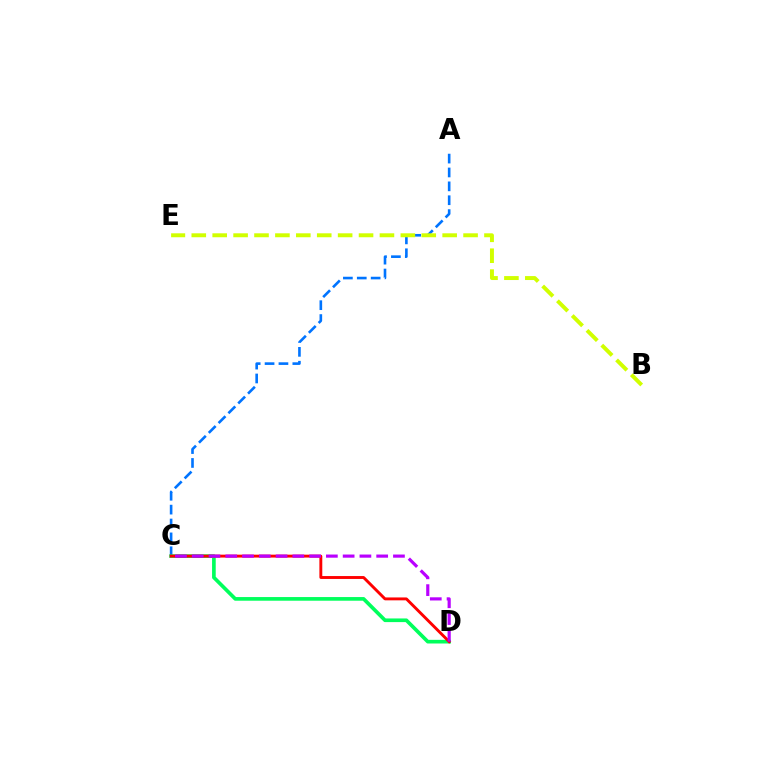{('A', 'C'): [{'color': '#0074ff', 'line_style': 'dashed', 'thickness': 1.89}], ('C', 'D'): [{'color': '#00ff5c', 'line_style': 'solid', 'thickness': 2.63}, {'color': '#ff0000', 'line_style': 'solid', 'thickness': 2.08}, {'color': '#b900ff', 'line_style': 'dashed', 'thickness': 2.28}], ('B', 'E'): [{'color': '#d1ff00', 'line_style': 'dashed', 'thickness': 2.84}]}